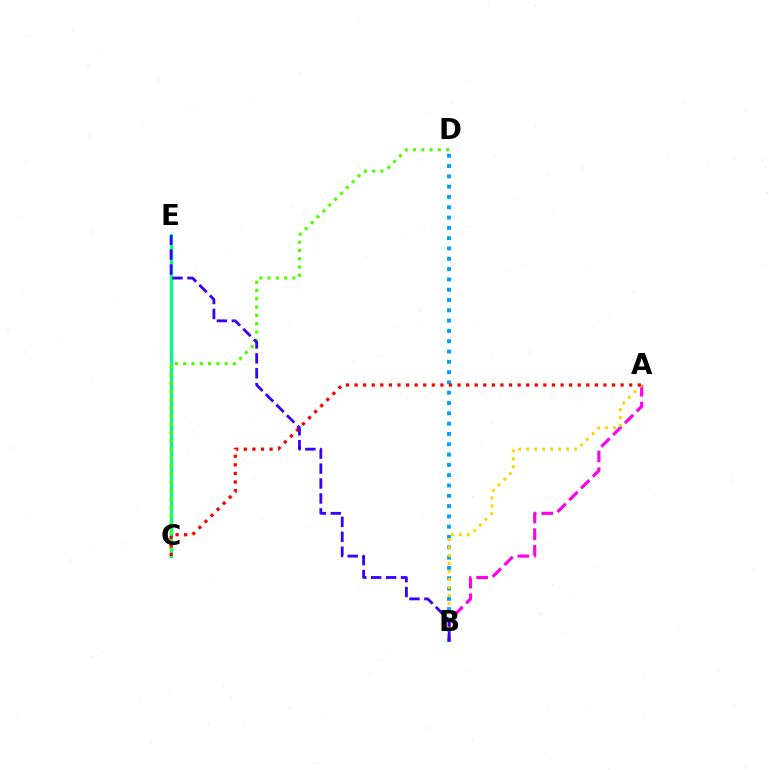{('A', 'B'): [{'color': '#ff00ed', 'line_style': 'dashed', 'thickness': 2.27}, {'color': '#ffd500', 'line_style': 'dotted', 'thickness': 2.17}], ('B', 'D'): [{'color': '#009eff', 'line_style': 'dotted', 'thickness': 2.8}], ('C', 'E'): [{'color': '#00ff86', 'line_style': 'solid', 'thickness': 2.37}], ('C', 'D'): [{'color': '#4fff00', 'line_style': 'dotted', 'thickness': 2.25}], ('A', 'C'): [{'color': '#ff0000', 'line_style': 'dotted', 'thickness': 2.33}], ('B', 'E'): [{'color': '#3700ff', 'line_style': 'dashed', 'thickness': 2.03}]}